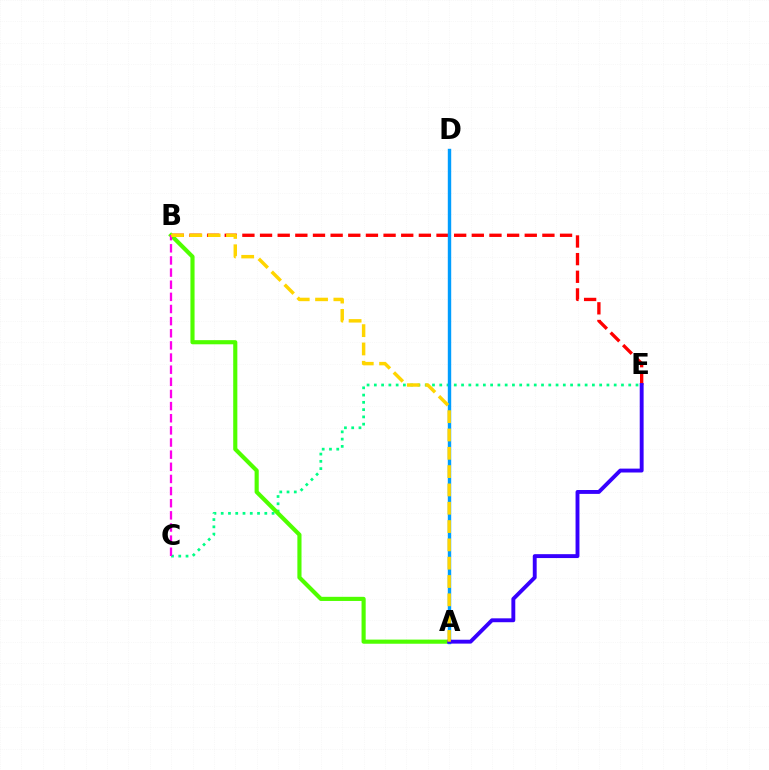{('B', 'E'): [{'color': '#ff0000', 'line_style': 'dashed', 'thickness': 2.4}], ('C', 'E'): [{'color': '#00ff86', 'line_style': 'dotted', 'thickness': 1.97}], ('A', 'B'): [{'color': '#4fff00', 'line_style': 'solid', 'thickness': 2.98}, {'color': '#ffd500', 'line_style': 'dashed', 'thickness': 2.49}], ('A', 'D'): [{'color': '#009eff', 'line_style': 'solid', 'thickness': 2.45}], ('A', 'E'): [{'color': '#3700ff', 'line_style': 'solid', 'thickness': 2.8}], ('B', 'C'): [{'color': '#ff00ed', 'line_style': 'dashed', 'thickness': 1.65}]}